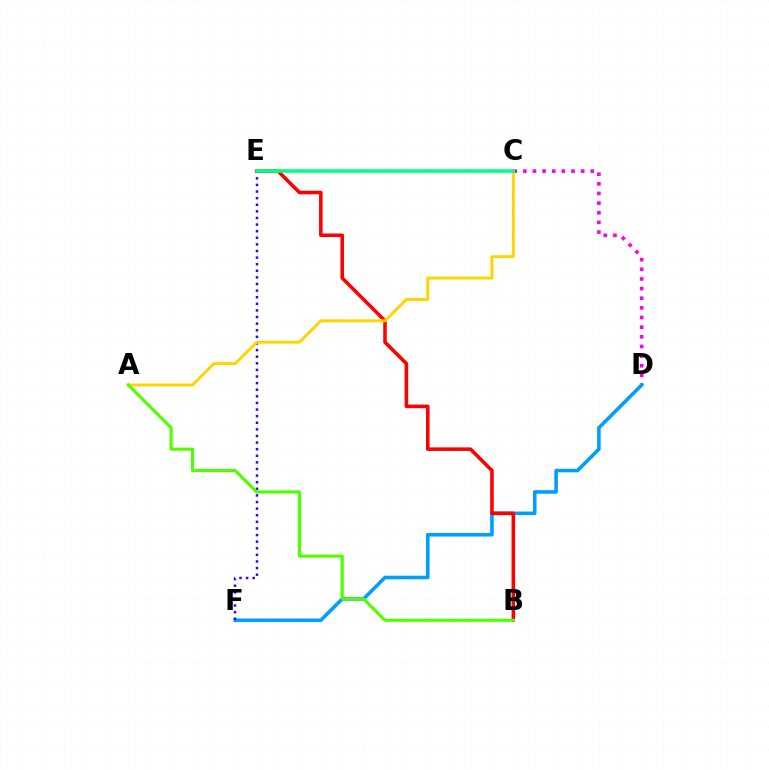{('C', 'D'): [{'color': '#ff00ed', 'line_style': 'dotted', 'thickness': 2.62}], ('D', 'F'): [{'color': '#009eff', 'line_style': 'solid', 'thickness': 2.58}], ('B', 'E'): [{'color': '#ff0000', 'line_style': 'solid', 'thickness': 2.56}], ('E', 'F'): [{'color': '#3700ff', 'line_style': 'dotted', 'thickness': 1.79}], ('A', 'C'): [{'color': '#ffd500', 'line_style': 'solid', 'thickness': 2.13}], ('C', 'E'): [{'color': '#00ff86', 'line_style': 'solid', 'thickness': 2.57}], ('A', 'B'): [{'color': '#4fff00', 'line_style': 'solid', 'thickness': 2.24}]}